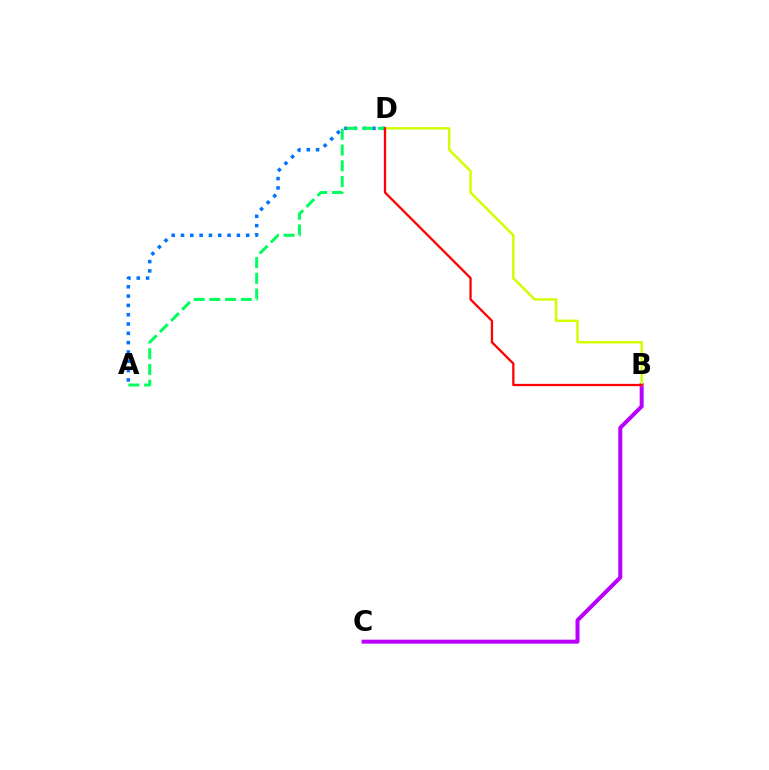{('B', 'C'): [{'color': '#b900ff', 'line_style': 'solid', 'thickness': 2.87}], ('B', 'D'): [{'color': '#d1ff00', 'line_style': 'solid', 'thickness': 1.78}, {'color': '#ff0000', 'line_style': 'solid', 'thickness': 1.64}], ('A', 'D'): [{'color': '#0074ff', 'line_style': 'dotted', 'thickness': 2.53}, {'color': '#00ff5c', 'line_style': 'dashed', 'thickness': 2.14}]}